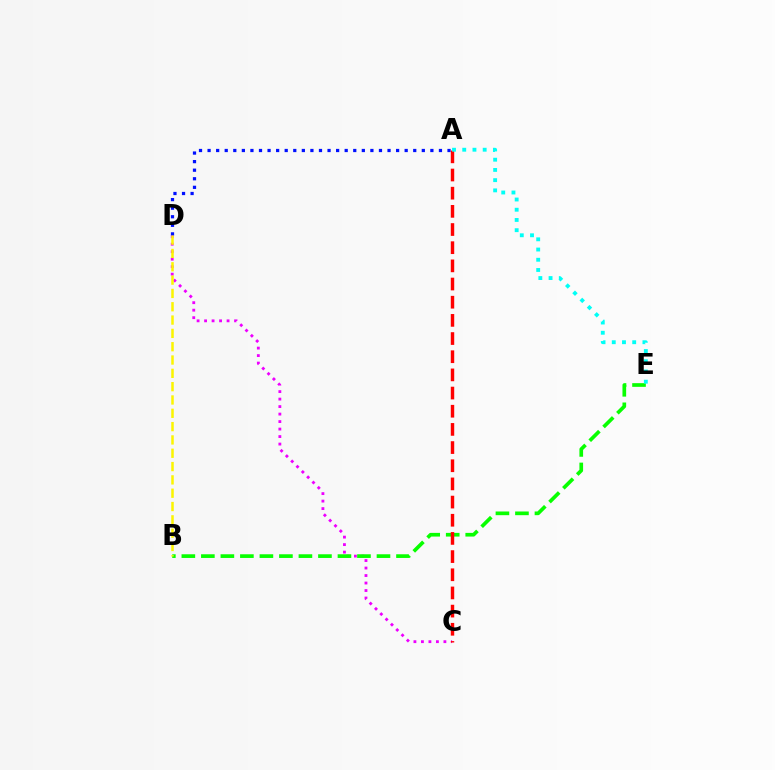{('C', 'D'): [{'color': '#ee00ff', 'line_style': 'dotted', 'thickness': 2.04}], ('A', 'D'): [{'color': '#0010ff', 'line_style': 'dotted', 'thickness': 2.33}], ('B', 'E'): [{'color': '#08ff00', 'line_style': 'dashed', 'thickness': 2.65}], ('A', 'C'): [{'color': '#ff0000', 'line_style': 'dashed', 'thickness': 2.47}], ('A', 'E'): [{'color': '#00fff6', 'line_style': 'dotted', 'thickness': 2.78}], ('B', 'D'): [{'color': '#fcf500', 'line_style': 'dashed', 'thickness': 1.81}]}